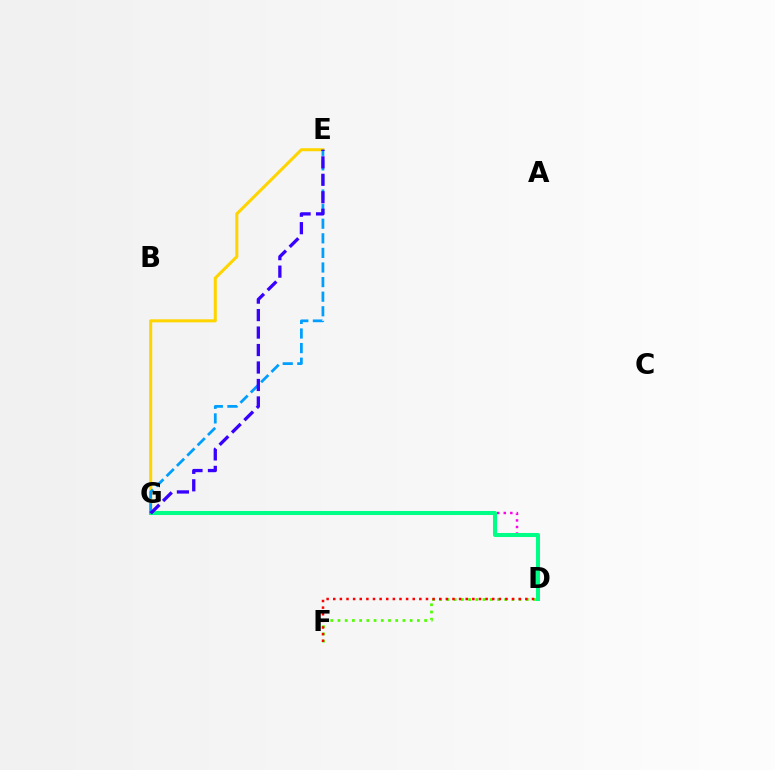{('D', 'G'): [{'color': '#ff00ed', 'line_style': 'dotted', 'thickness': 1.78}, {'color': '#00ff86', 'line_style': 'solid', 'thickness': 2.91}], ('E', 'G'): [{'color': '#ffd500', 'line_style': 'solid', 'thickness': 2.2}, {'color': '#009eff', 'line_style': 'dashed', 'thickness': 1.98}, {'color': '#3700ff', 'line_style': 'dashed', 'thickness': 2.37}], ('D', 'F'): [{'color': '#4fff00', 'line_style': 'dotted', 'thickness': 1.96}, {'color': '#ff0000', 'line_style': 'dotted', 'thickness': 1.8}]}